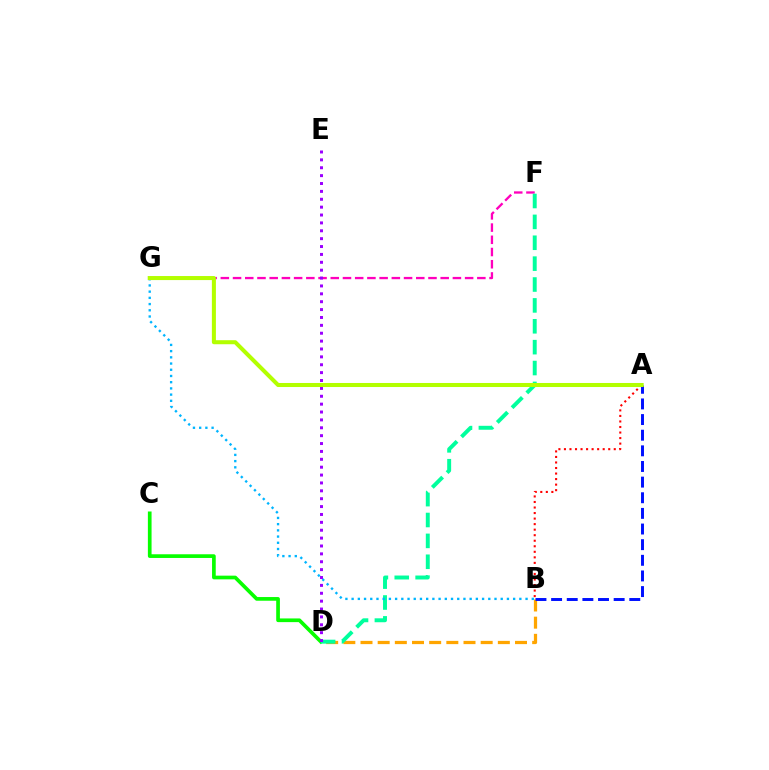{('C', 'D'): [{'color': '#08ff00', 'line_style': 'solid', 'thickness': 2.66}], ('B', 'D'): [{'color': '#ffa500', 'line_style': 'dashed', 'thickness': 2.33}], ('A', 'B'): [{'color': '#0010ff', 'line_style': 'dashed', 'thickness': 2.12}, {'color': '#ff0000', 'line_style': 'dotted', 'thickness': 1.5}], ('F', 'G'): [{'color': '#ff00bd', 'line_style': 'dashed', 'thickness': 1.66}], ('D', 'F'): [{'color': '#00ff9d', 'line_style': 'dashed', 'thickness': 2.84}], ('B', 'G'): [{'color': '#00b5ff', 'line_style': 'dotted', 'thickness': 1.69}], ('D', 'E'): [{'color': '#9b00ff', 'line_style': 'dotted', 'thickness': 2.14}], ('A', 'G'): [{'color': '#b3ff00', 'line_style': 'solid', 'thickness': 2.91}]}